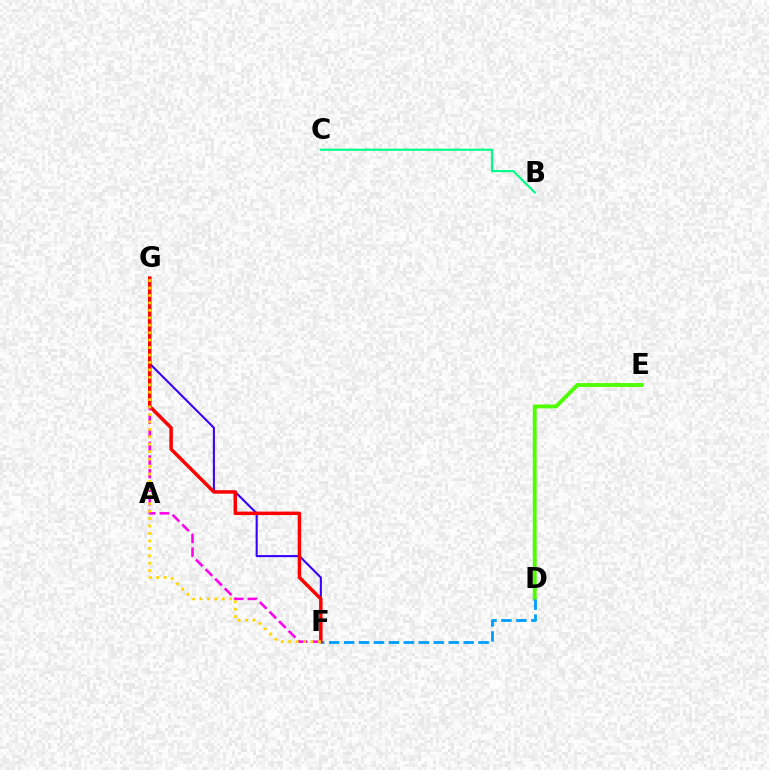{('D', 'E'): [{'color': '#4fff00', 'line_style': 'solid', 'thickness': 2.79}], ('F', 'G'): [{'color': '#ff00ed', 'line_style': 'dashed', 'thickness': 1.85}, {'color': '#3700ff', 'line_style': 'solid', 'thickness': 1.5}, {'color': '#ff0000', 'line_style': 'solid', 'thickness': 2.5}, {'color': '#ffd500', 'line_style': 'dotted', 'thickness': 2.02}], ('D', 'F'): [{'color': '#009eff', 'line_style': 'dashed', 'thickness': 2.03}], ('B', 'C'): [{'color': '#00ff86', 'line_style': 'solid', 'thickness': 1.53}]}